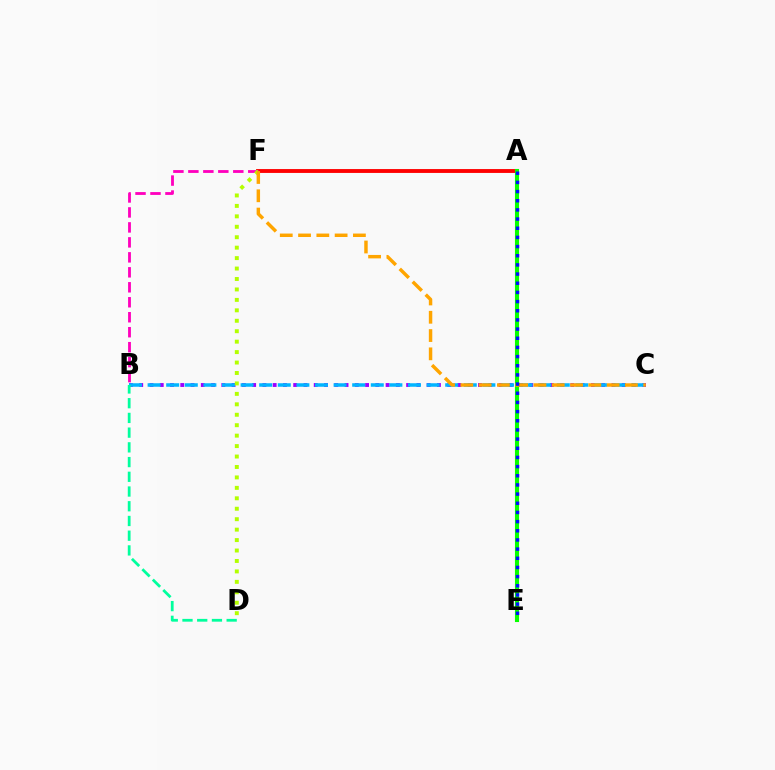{('B', 'C'): [{'color': '#9b00ff', 'line_style': 'dotted', 'thickness': 2.79}, {'color': '#00b5ff', 'line_style': 'dashed', 'thickness': 2.53}], ('A', 'F'): [{'color': '#ff0000', 'line_style': 'solid', 'thickness': 2.78}], ('B', 'F'): [{'color': '#ff00bd', 'line_style': 'dashed', 'thickness': 2.03}], ('A', 'E'): [{'color': '#08ff00', 'line_style': 'solid', 'thickness': 2.95}, {'color': '#0010ff', 'line_style': 'dotted', 'thickness': 2.49}], ('D', 'F'): [{'color': '#b3ff00', 'line_style': 'dotted', 'thickness': 2.84}], ('B', 'D'): [{'color': '#00ff9d', 'line_style': 'dashed', 'thickness': 2.0}], ('C', 'F'): [{'color': '#ffa500', 'line_style': 'dashed', 'thickness': 2.48}]}